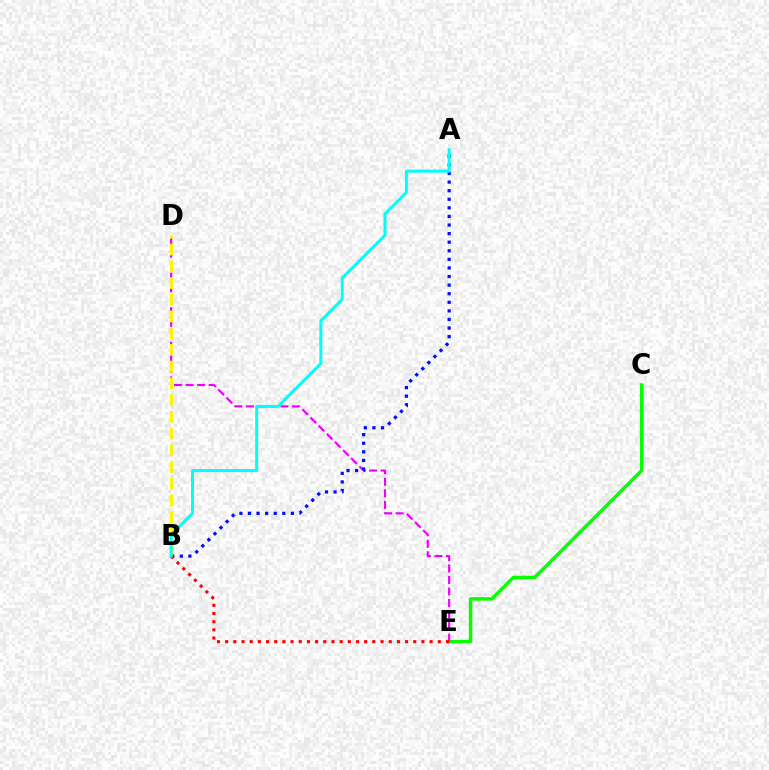{('C', 'E'): [{'color': '#08ff00', 'line_style': 'solid', 'thickness': 2.49}], ('D', 'E'): [{'color': '#ee00ff', 'line_style': 'dashed', 'thickness': 1.57}], ('A', 'B'): [{'color': '#0010ff', 'line_style': 'dotted', 'thickness': 2.33}, {'color': '#00fff6', 'line_style': 'solid', 'thickness': 2.16}], ('B', 'D'): [{'color': '#fcf500', 'line_style': 'dashed', 'thickness': 2.27}], ('B', 'E'): [{'color': '#ff0000', 'line_style': 'dotted', 'thickness': 2.22}]}